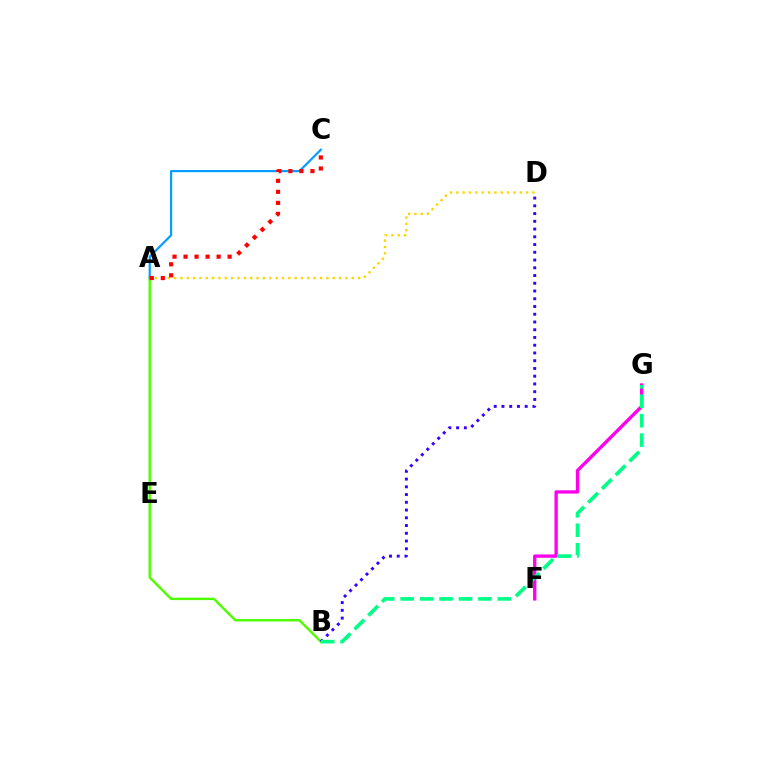{('A', 'B'): [{'color': '#4fff00', 'line_style': 'solid', 'thickness': 1.74}], ('F', 'G'): [{'color': '#ff00ed', 'line_style': 'solid', 'thickness': 2.4}], ('B', 'D'): [{'color': '#3700ff', 'line_style': 'dotted', 'thickness': 2.1}], ('A', 'C'): [{'color': '#009eff', 'line_style': 'solid', 'thickness': 1.56}, {'color': '#ff0000', 'line_style': 'dotted', 'thickness': 3.0}], ('B', 'G'): [{'color': '#00ff86', 'line_style': 'dashed', 'thickness': 2.64}], ('A', 'D'): [{'color': '#ffd500', 'line_style': 'dotted', 'thickness': 1.72}]}